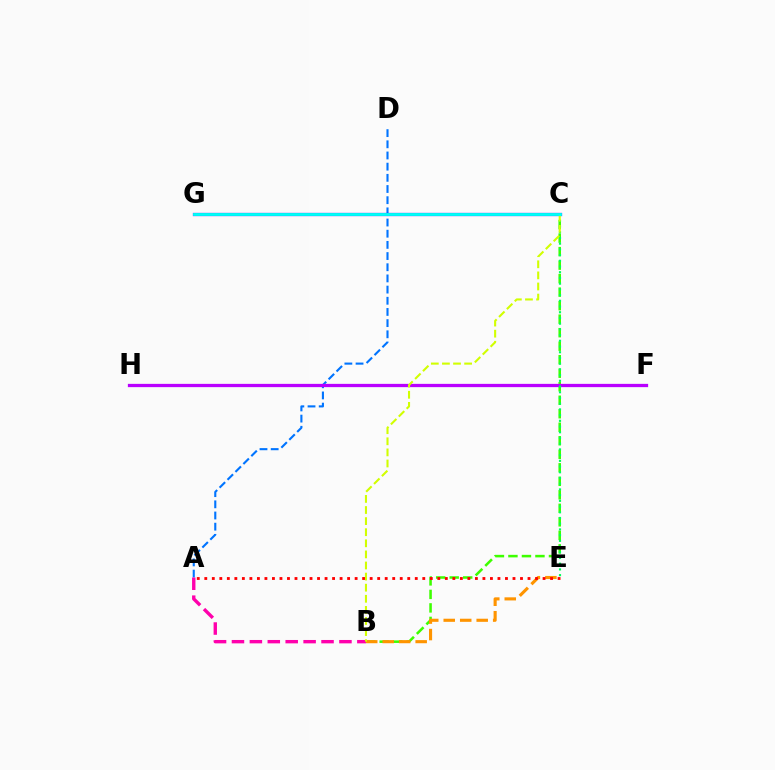{('B', 'C'): [{'color': '#3dff00', 'line_style': 'dashed', 'thickness': 1.84}, {'color': '#d1ff00', 'line_style': 'dashed', 'thickness': 1.51}], ('A', 'D'): [{'color': '#0074ff', 'line_style': 'dashed', 'thickness': 1.52}], ('C', 'G'): [{'color': '#2500ff', 'line_style': 'solid', 'thickness': 2.33}, {'color': '#00fff6', 'line_style': 'solid', 'thickness': 2.08}], ('B', 'E'): [{'color': '#ff9400', 'line_style': 'dashed', 'thickness': 2.24}], ('F', 'H'): [{'color': '#b900ff', 'line_style': 'solid', 'thickness': 2.36}], ('C', 'E'): [{'color': '#00ff5c', 'line_style': 'dotted', 'thickness': 1.55}], ('A', 'B'): [{'color': '#ff00ac', 'line_style': 'dashed', 'thickness': 2.43}], ('A', 'E'): [{'color': '#ff0000', 'line_style': 'dotted', 'thickness': 2.04}]}